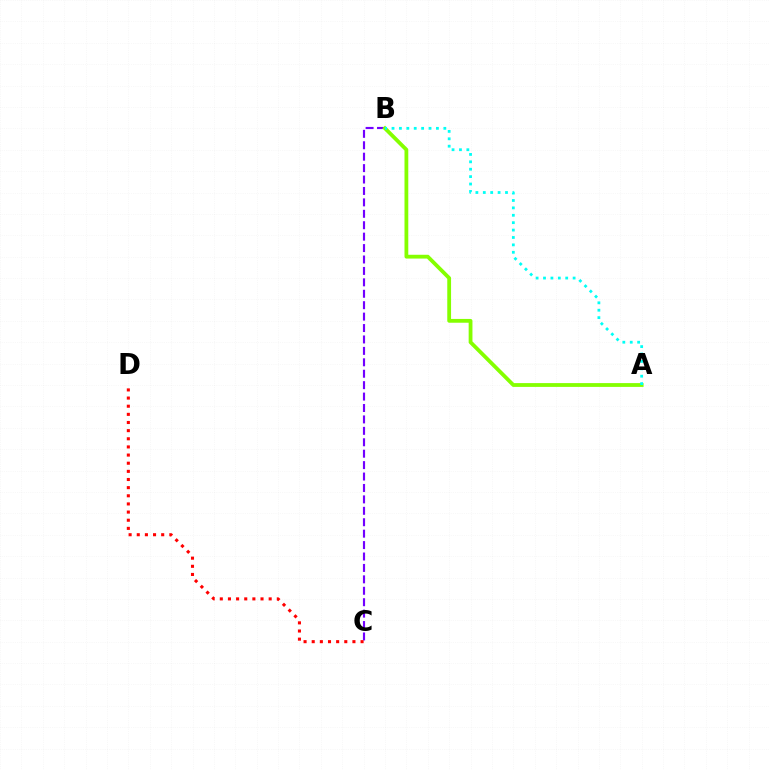{('B', 'C'): [{'color': '#7200ff', 'line_style': 'dashed', 'thickness': 1.55}], ('C', 'D'): [{'color': '#ff0000', 'line_style': 'dotted', 'thickness': 2.21}], ('A', 'B'): [{'color': '#84ff00', 'line_style': 'solid', 'thickness': 2.73}, {'color': '#00fff6', 'line_style': 'dotted', 'thickness': 2.01}]}